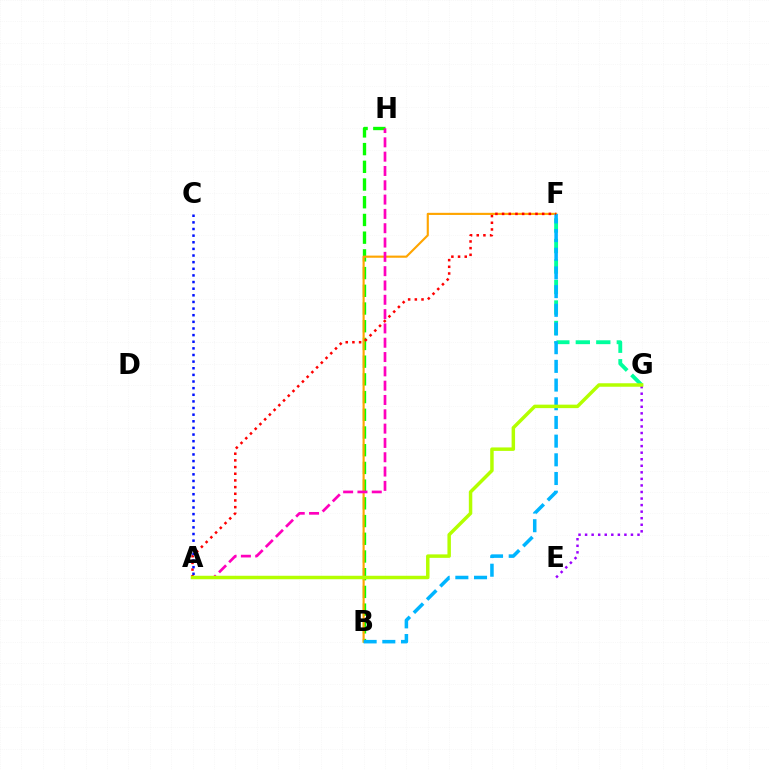{('B', 'H'): [{'color': '#08ff00', 'line_style': 'dashed', 'thickness': 2.41}], ('B', 'F'): [{'color': '#ffa500', 'line_style': 'solid', 'thickness': 1.54}, {'color': '#00b5ff', 'line_style': 'dashed', 'thickness': 2.54}], ('F', 'G'): [{'color': '#00ff9d', 'line_style': 'dashed', 'thickness': 2.78}], ('A', 'H'): [{'color': '#ff00bd', 'line_style': 'dashed', 'thickness': 1.94}], ('E', 'G'): [{'color': '#9b00ff', 'line_style': 'dotted', 'thickness': 1.78}], ('A', 'F'): [{'color': '#ff0000', 'line_style': 'dotted', 'thickness': 1.81}], ('A', 'G'): [{'color': '#b3ff00', 'line_style': 'solid', 'thickness': 2.5}], ('A', 'C'): [{'color': '#0010ff', 'line_style': 'dotted', 'thickness': 1.8}]}